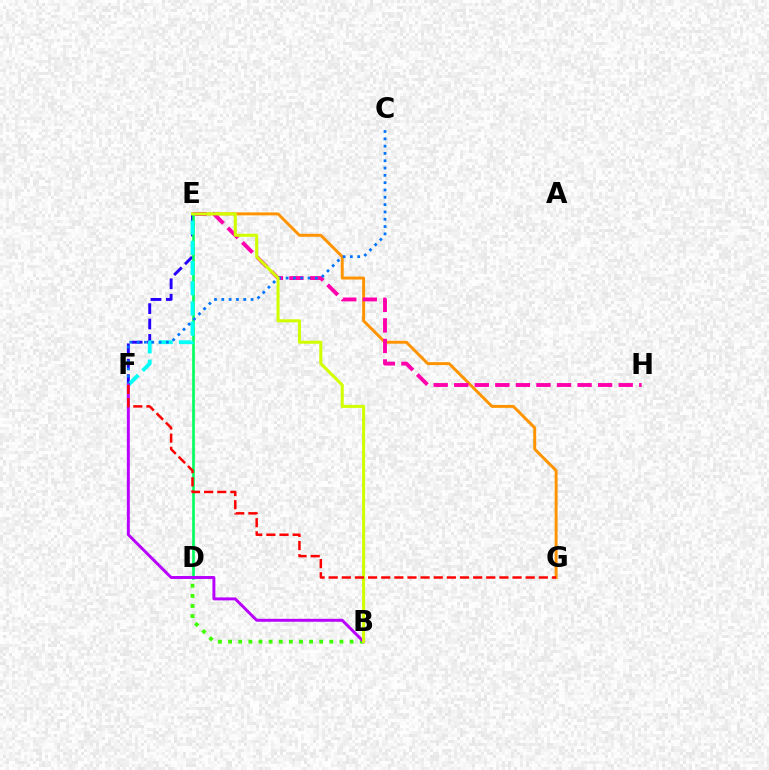{('E', 'G'): [{'color': '#ff9400', 'line_style': 'solid', 'thickness': 2.12}], ('E', 'H'): [{'color': '#ff00ac', 'line_style': 'dashed', 'thickness': 2.79}], ('E', 'F'): [{'color': '#2500ff', 'line_style': 'dashed', 'thickness': 2.09}, {'color': '#00fff6', 'line_style': 'dashed', 'thickness': 2.74}], ('D', 'E'): [{'color': '#00ff5c', 'line_style': 'solid', 'thickness': 1.89}], ('C', 'F'): [{'color': '#0074ff', 'line_style': 'dotted', 'thickness': 1.99}], ('B', 'D'): [{'color': '#3dff00', 'line_style': 'dotted', 'thickness': 2.75}], ('B', 'F'): [{'color': '#b900ff', 'line_style': 'solid', 'thickness': 2.12}], ('B', 'E'): [{'color': '#d1ff00', 'line_style': 'solid', 'thickness': 2.2}], ('F', 'G'): [{'color': '#ff0000', 'line_style': 'dashed', 'thickness': 1.78}]}